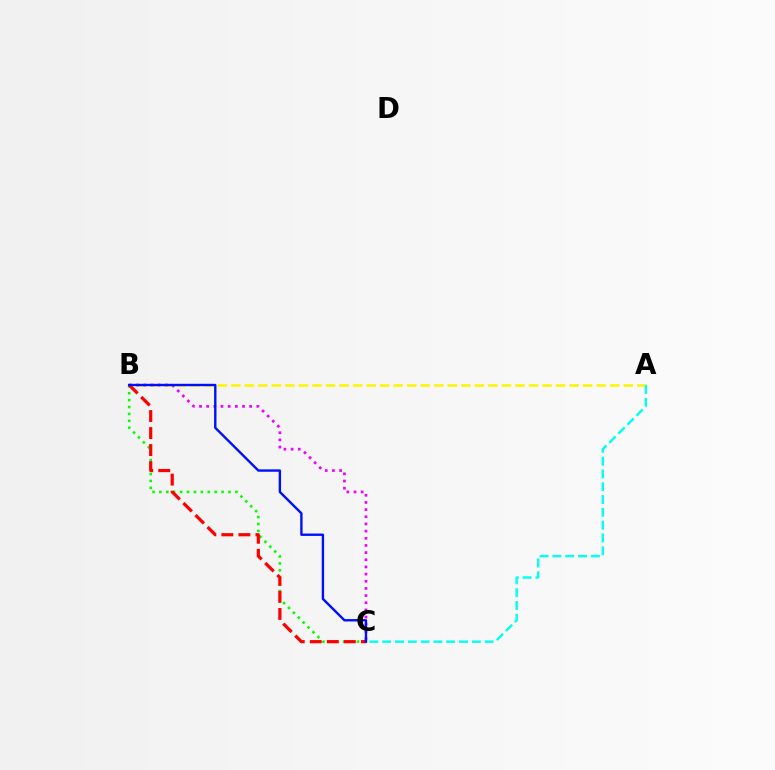{('A', 'B'): [{'color': '#fcf500', 'line_style': 'dashed', 'thickness': 1.84}], ('B', 'C'): [{'color': '#ee00ff', 'line_style': 'dotted', 'thickness': 1.95}, {'color': '#08ff00', 'line_style': 'dotted', 'thickness': 1.88}, {'color': '#ff0000', 'line_style': 'dashed', 'thickness': 2.31}, {'color': '#0010ff', 'line_style': 'solid', 'thickness': 1.72}], ('A', 'C'): [{'color': '#00fff6', 'line_style': 'dashed', 'thickness': 1.74}]}